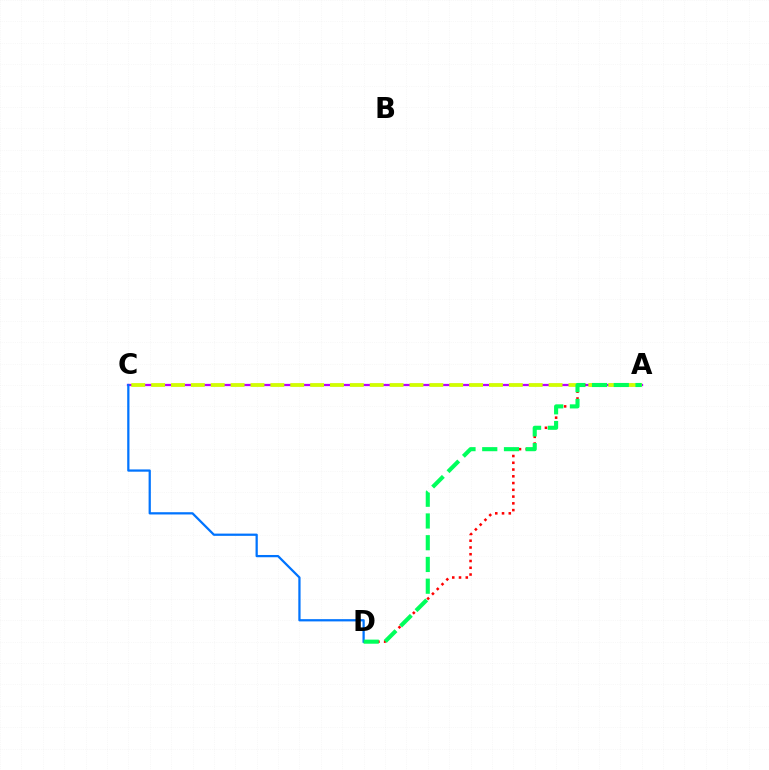{('A', 'C'): [{'color': '#b900ff', 'line_style': 'solid', 'thickness': 1.64}, {'color': '#d1ff00', 'line_style': 'dashed', 'thickness': 2.7}], ('A', 'D'): [{'color': '#ff0000', 'line_style': 'dotted', 'thickness': 1.84}, {'color': '#00ff5c', 'line_style': 'dashed', 'thickness': 2.95}], ('C', 'D'): [{'color': '#0074ff', 'line_style': 'solid', 'thickness': 1.62}]}